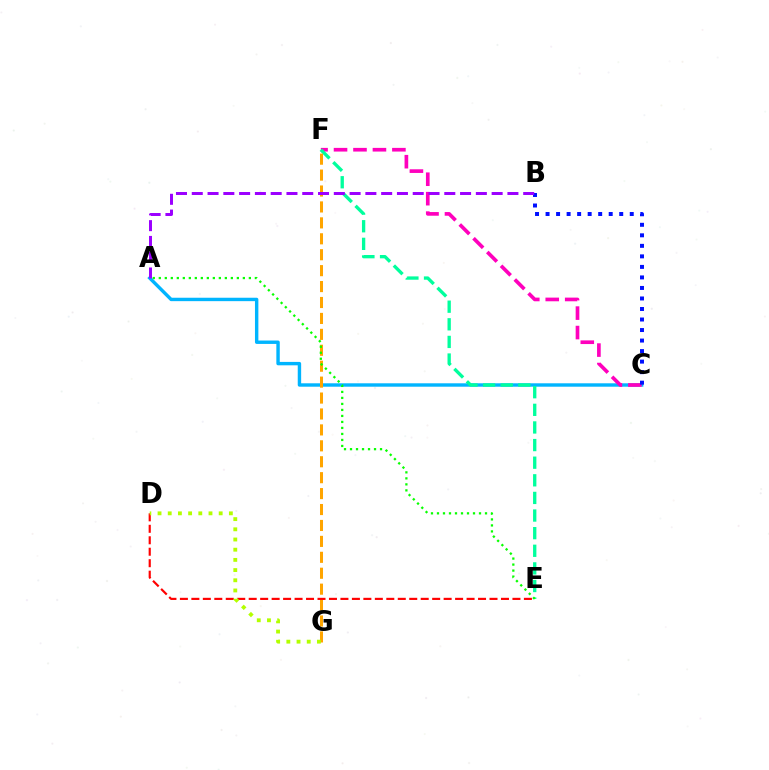{('A', 'C'): [{'color': '#00b5ff', 'line_style': 'solid', 'thickness': 2.45}], ('C', 'F'): [{'color': '#ff00bd', 'line_style': 'dashed', 'thickness': 2.64}], ('E', 'F'): [{'color': '#00ff9d', 'line_style': 'dashed', 'thickness': 2.39}], ('B', 'C'): [{'color': '#0010ff', 'line_style': 'dotted', 'thickness': 2.86}], ('F', 'G'): [{'color': '#ffa500', 'line_style': 'dashed', 'thickness': 2.16}], ('D', 'E'): [{'color': '#ff0000', 'line_style': 'dashed', 'thickness': 1.56}], ('D', 'G'): [{'color': '#b3ff00', 'line_style': 'dotted', 'thickness': 2.77}], ('A', 'B'): [{'color': '#9b00ff', 'line_style': 'dashed', 'thickness': 2.14}], ('A', 'E'): [{'color': '#08ff00', 'line_style': 'dotted', 'thickness': 1.63}]}